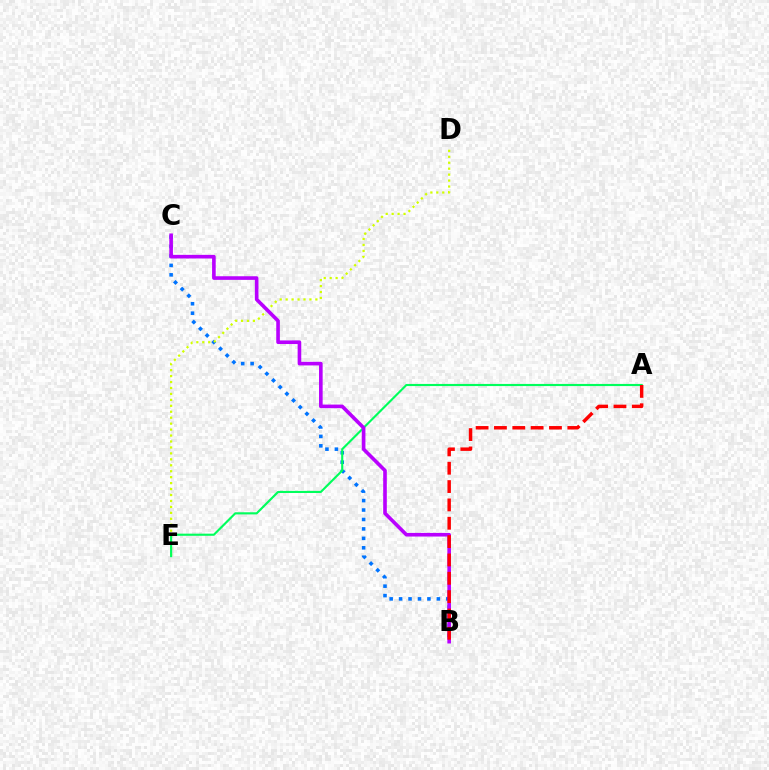{('B', 'C'): [{'color': '#0074ff', 'line_style': 'dotted', 'thickness': 2.57}, {'color': '#b900ff', 'line_style': 'solid', 'thickness': 2.61}], ('D', 'E'): [{'color': '#d1ff00', 'line_style': 'dotted', 'thickness': 1.62}], ('A', 'E'): [{'color': '#00ff5c', 'line_style': 'solid', 'thickness': 1.54}], ('A', 'B'): [{'color': '#ff0000', 'line_style': 'dashed', 'thickness': 2.49}]}